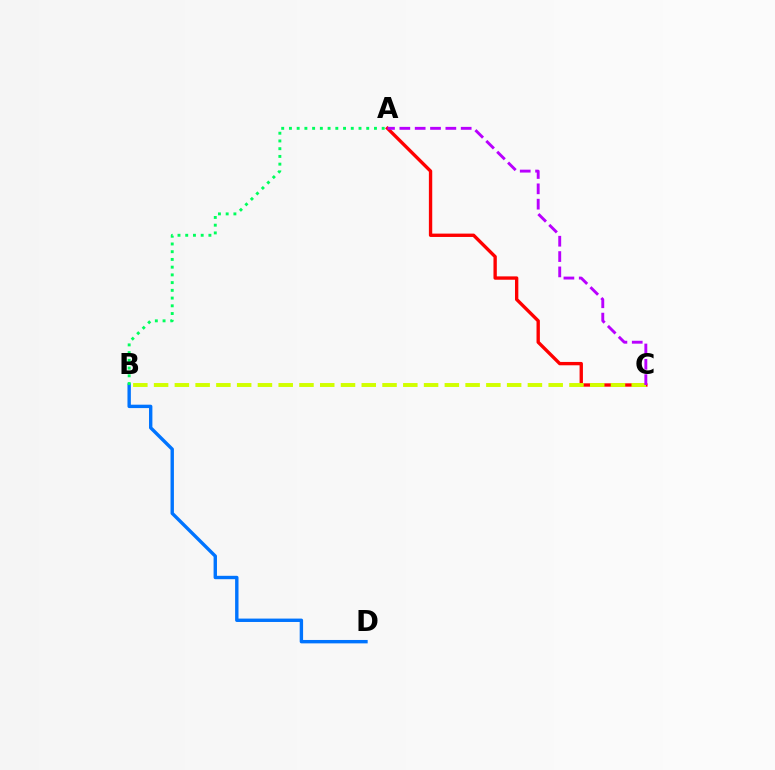{('A', 'C'): [{'color': '#ff0000', 'line_style': 'solid', 'thickness': 2.41}, {'color': '#b900ff', 'line_style': 'dashed', 'thickness': 2.08}], ('B', 'D'): [{'color': '#0074ff', 'line_style': 'solid', 'thickness': 2.44}], ('B', 'C'): [{'color': '#d1ff00', 'line_style': 'dashed', 'thickness': 2.82}], ('A', 'B'): [{'color': '#00ff5c', 'line_style': 'dotted', 'thickness': 2.1}]}